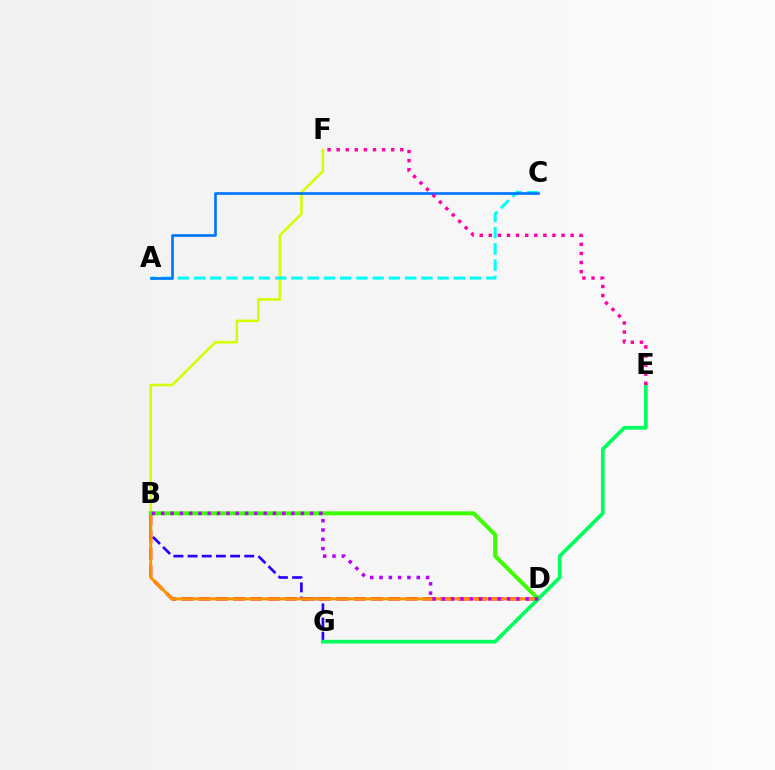{('B', 'G'): [{'color': '#2500ff', 'line_style': 'dashed', 'thickness': 1.93}], ('B', 'F'): [{'color': '#d1ff00', 'line_style': 'solid', 'thickness': 1.84}], ('B', 'D'): [{'color': '#ff0000', 'line_style': 'dashed', 'thickness': 2.34}, {'color': '#ff9400', 'line_style': 'solid', 'thickness': 2.13}, {'color': '#3dff00', 'line_style': 'solid', 'thickness': 2.87}, {'color': '#b900ff', 'line_style': 'dotted', 'thickness': 2.53}], ('A', 'C'): [{'color': '#00fff6', 'line_style': 'dashed', 'thickness': 2.21}, {'color': '#0074ff', 'line_style': 'solid', 'thickness': 1.9}], ('E', 'G'): [{'color': '#00ff5c', 'line_style': 'solid', 'thickness': 2.66}], ('E', 'F'): [{'color': '#ff00ac', 'line_style': 'dotted', 'thickness': 2.47}]}